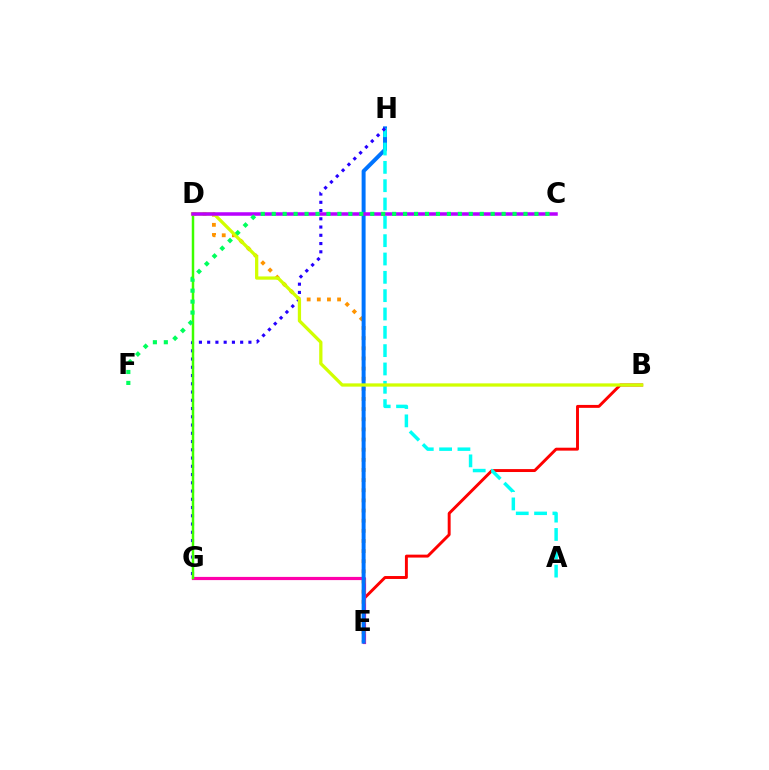{('B', 'E'): [{'color': '#ff0000', 'line_style': 'solid', 'thickness': 2.11}], ('E', 'G'): [{'color': '#ff00ac', 'line_style': 'solid', 'thickness': 2.3}], ('D', 'E'): [{'color': '#ff9400', 'line_style': 'dotted', 'thickness': 2.75}], ('E', 'H'): [{'color': '#0074ff', 'line_style': 'solid', 'thickness': 2.85}], ('A', 'H'): [{'color': '#00fff6', 'line_style': 'dashed', 'thickness': 2.49}], ('G', 'H'): [{'color': '#2500ff', 'line_style': 'dotted', 'thickness': 2.24}], ('D', 'G'): [{'color': '#3dff00', 'line_style': 'solid', 'thickness': 1.78}], ('B', 'D'): [{'color': '#d1ff00', 'line_style': 'solid', 'thickness': 2.35}], ('C', 'D'): [{'color': '#b900ff', 'line_style': 'solid', 'thickness': 2.53}], ('C', 'F'): [{'color': '#00ff5c', 'line_style': 'dotted', 'thickness': 2.97}]}